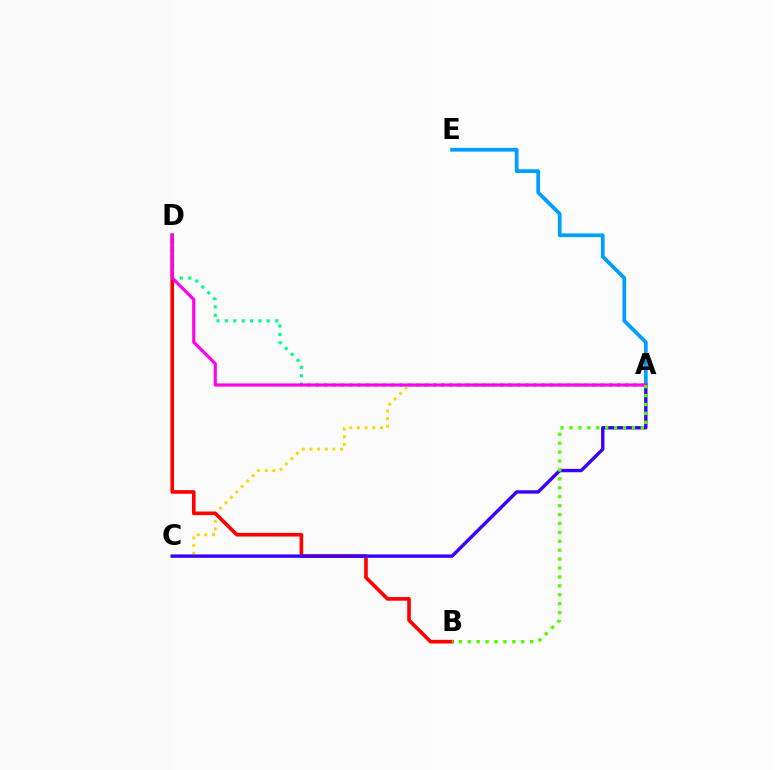{('A', 'C'): [{'color': '#ffd500', 'line_style': 'dotted', 'thickness': 2.08}, {'color': '#3700ff', 'line_style': 'solid', 'thickness': 2.44}], ('B', 'D'): [{'color': '#ff0000', 'line_style': 'solid', 'thickness': 2.62}], ('A', 'D'): [{'color': '#00ff86', 'line_style': 'dotted', 'thickness': 2.28}, {'color': '#ff00ed', 'line_style': 'solid', 'thickness': 2.26}], ('A', 'E'): [{'color': '#009eff', 'line_style': 'solid', 'thickness': 2.7}], ('A', 'B'): [{'color': '#4fff00', 'line_style': 'dotted', 'thickness': 2.42}]}